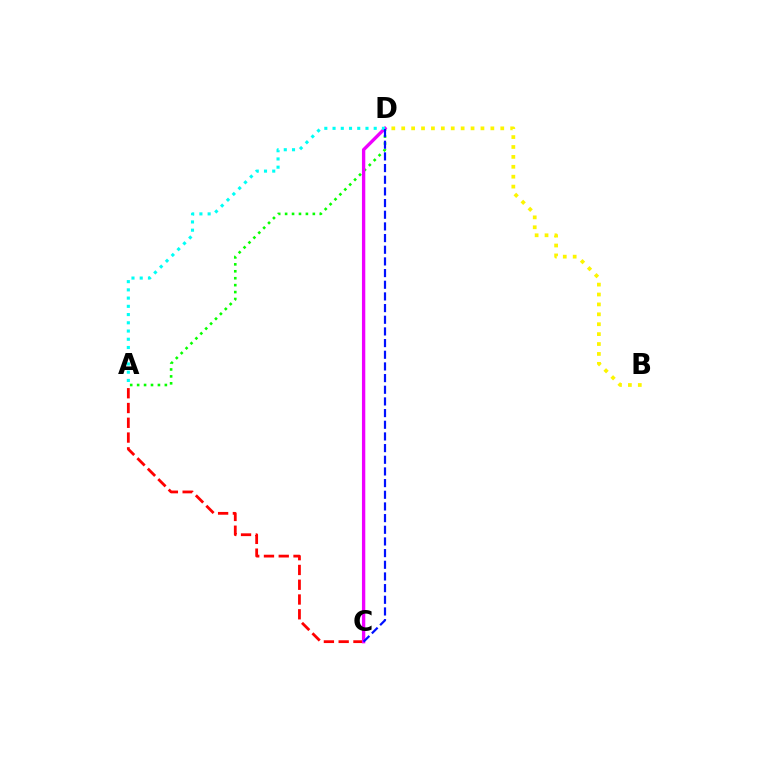{('A', 'D'): [{'color': '#08ff00', 'line_style': 'dotted', 'thickness': 1.88}, {'color': '#00fff6', 'line_style': 'dotted', 'thickness': 2.24}], ('A', 'C'): [{'color': '#ff0000', 'line_style': 'dashed', 'thickness': 2.01}], ('B', 'D'): [{'color': '#fcf500', 'line_style': 'dotted', 'thickness': 2.69}], ('C', 'D'): [{'color': '#ee00ff', 'line_style': 'solid', 'thickness': 2.4}, {'color': '#0010ff', 'line_style': 'dashed', 'thickness': 1.59}]}